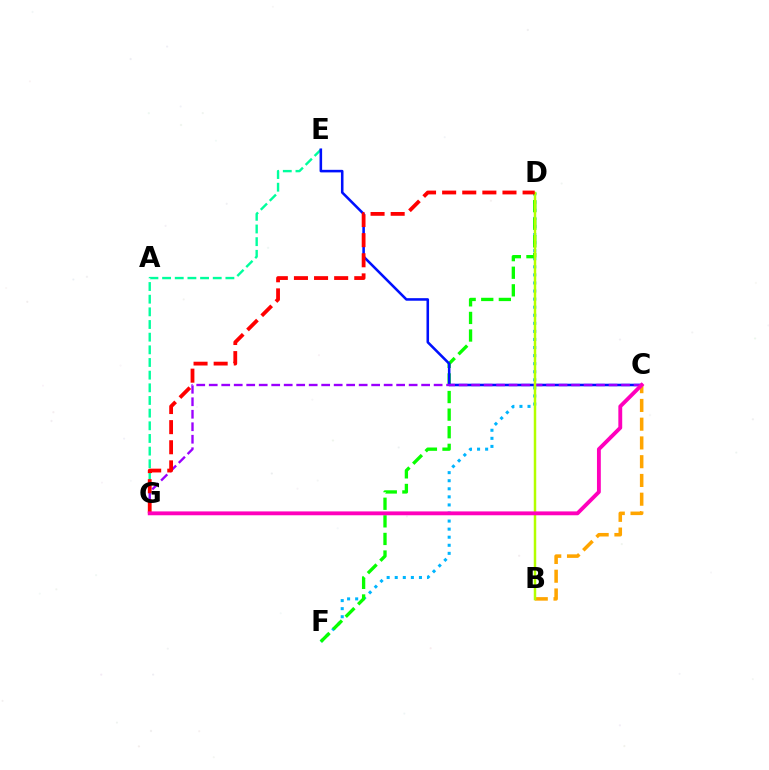{('D', 'F'): [{'color': '#00b5ff', 'line_style': 'dotted', 'thickness': 2.19}, {'color': '#08ff00', 'line_style': 'dashed', 'thickness': 2.39}], ('E', 'G'): [{'color': '#00ff9d', 'line_style': 'dashed', 'thickness': 1.72}], ('C', 'E'): [{'color': '#0010ff', 'line_style': 'solid', 'thickness': 1.84}], ('C', 'G'): [{'color': '#9b00ff', 'line_style': 'dashed', 'thickness': 1.7}, {'color': '#ff00bd', 'line_style': 'solid', 'thickness': 2.78}], ('B', 'C'): [{'color': '#ffa500', 'line_style': 'dashed', 'thickness': 2.55}], ('B', 'D'): [{'color': '#b3ff00', 'line_style': 'solid', 'thickness': 1.79}], ('D', 'G'): [{'color': '#ff0000', 'line_style': 'dashed', 'thickness': 2.73}]}